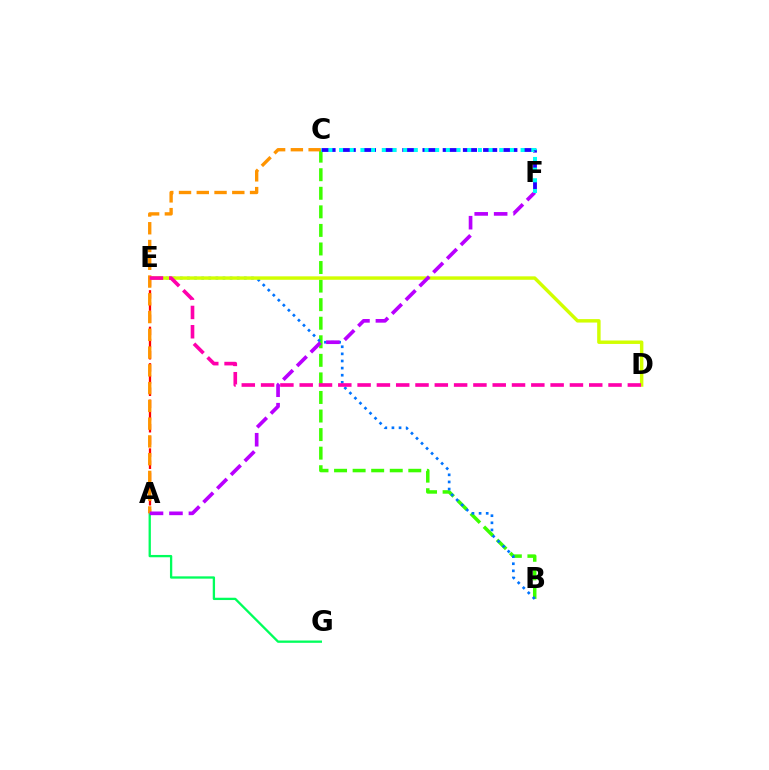{('A', 'E'): [{'color': '#ff0000', 'line_style': 'dashed', 'thickness': 1.65}], ('B', 'C'): [{'color': '#3dff00', 'line_style': 'dashed', 'thickness': 2.52}], ('B', 'E'): [{'color': '#0074ff', 'line_style': 'dotted', 'thickness': 1.93}], ('C', 'F'): [{'color': '#2500ff', 'line_style': 'dashed', 'thickness': 2.74}, {'color': '#00fff6', 'line_style': 'dotted', 'thickness': 2.9}], ('D', 'E'): [{'color': '#d1ff00', 'line_style': 'solid', 'thickness': 2.48}, {'color': '#ff00ac', 'line_style': 'dashed', 'thickness': 2.62}], ('A', 'G'): [{'color': '#00ff5c', 'line_style': 'solid', 'thickness': 1.66}], ('A', 'C'): [{'color': '#ff9400', 'line_style': 'dashed', 'thickness': 2.41}], ('A', 'F'): [{'color': '#b900ff', 'line_style': 'dashed', 'thickness': 2.64}]}